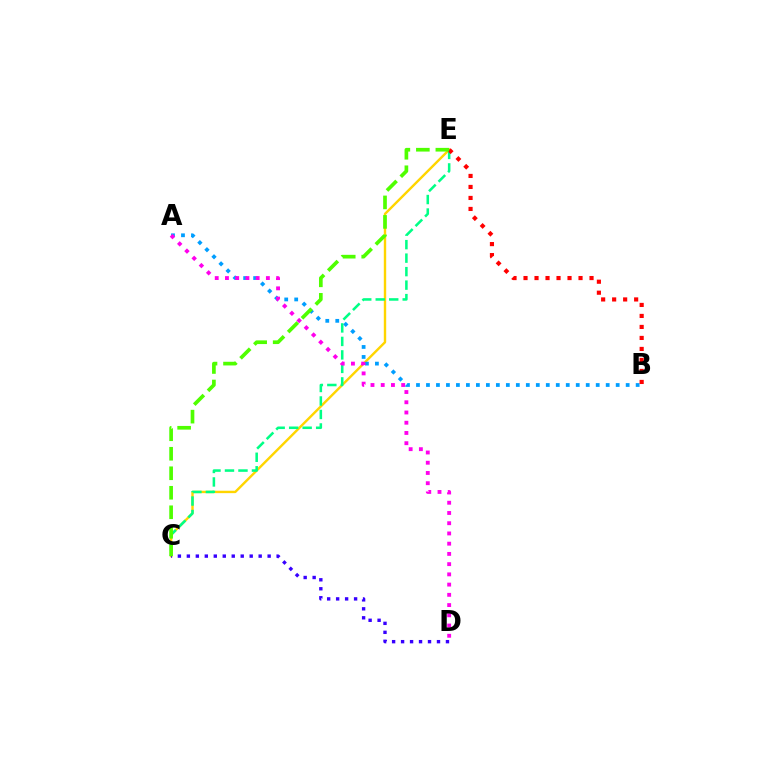{('C', 'E'): [{'color': '#ffd500', 'line_style': 'solid', 'thickness': 1.73}, {'color': '#00ff86', 'line_style': 'dashed', 'thickness': 1.83}, {'color': '#4fff00', 'line_style': 'dashed', 'thickness': 2.65}], ('A', 'B'): [{'color': '#009eff', 'line_style': 'dotted', 'thickness': 2.71}], ('A', 'D'): [{'color': '#ff00ed', 'line_style': 'dotted', 'thickness': 2.78}], ('B', 'E'): [{'color': '#ff0000', 'line_style': 'dotted', 'thickness': 2.99}], ('C', 'D'): [{'color': '#3700ff', 'line_style': 'dotted', 'thickness': 2.44}]}